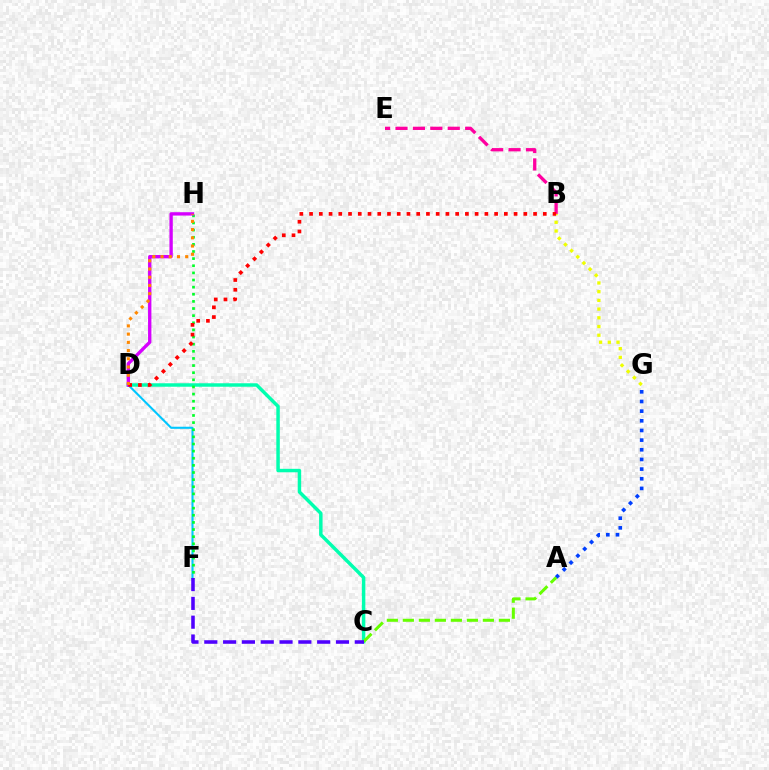{('B', 'G'): [{'color': '#eeff00', 'line_style': 'dotted', 'thickness': 2.37}], ('A', 'G'): [{'color': '#003fff', 'line_style': 'dotted', 'thickness': 2.62}], ('D', 'F'): [{'color': '#00c7ff', 'line_style': 'solid', 'thickness': 1.5}], ('C', 'D'): [{'color': '#00ffaf', 'line_style': 'solid', 'thickness': 2.49}], ('A', 'C'): [{'color': '#66ff00', 'line_style': 'dashed', 'thickness': 2.17}], ('F', 'H'): [{'color': '#00ff27', 'line_style': 'dotted', 'thickness': 1.94}], ('B', 'E'): [{'color': '#ff00a0', 'line_style': 'dashed', 'thickness': 2.37}], ('C', 'F'): [{'color': '#4f00ff', 'line_style': 'dashed', 'thickness': 2.56}], ('D', 'H'): [{'color': '#d600ff', 'line_style': 'solid', 'thickness': 2.41}, {'color': '#ff8800', 'line_style': 'dotted', 'thickness': 2.23}], ('B', 'D'): [{'color': '#ff0000', 'line_style': 'dotted', 'thickness': 2.65}]}